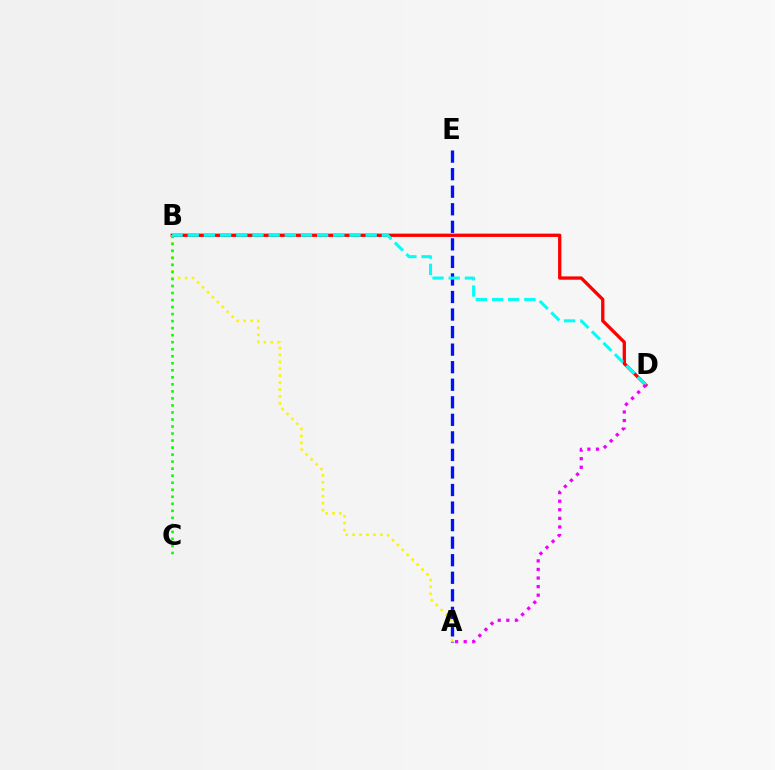{('B', 'D'): [{'color': '#ff0000', 'line_style': 'solid', 'thickness': 2.38}, {'color': '#00fff6', 'line_style': 'dashed', 'thickness': 2.2}], ('A', 'B'): [{'color': '#fcf500', 'line_style': 'dotted', 'thickness': 1.88}], ('B', 'C'): [{'color': '#08ff00', 'line_style': 'dotted', 'thickness': 1.91}], ('A', 'E'): [{'color': '#0010ff', 'line_style': 'dashed', 'thickness': 2.38}], ('A', 'D'): [{'color': '#ee00ff', 'line_style': 'dotted', 'thickness': 2.33}]}